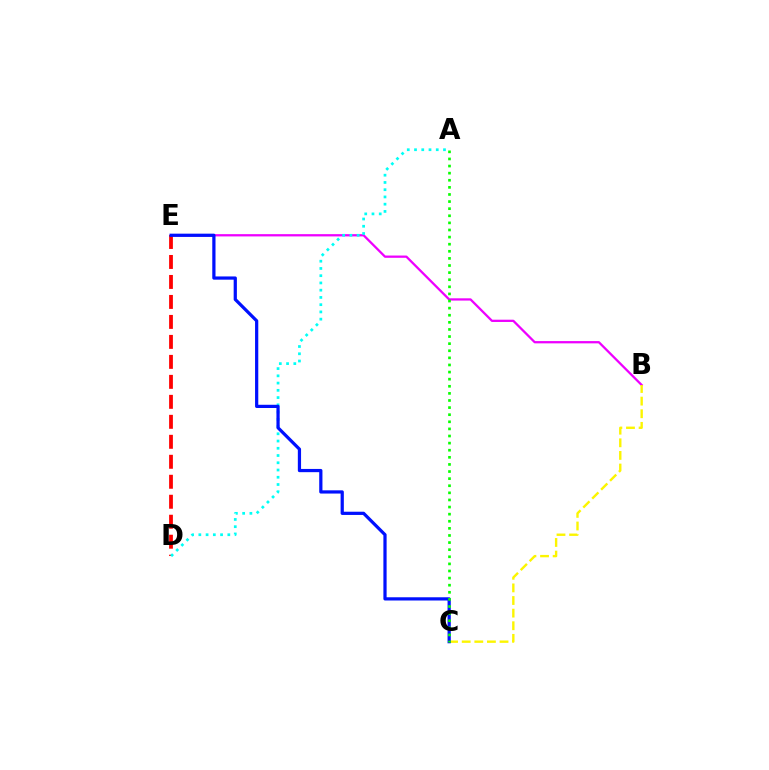{('B', 'E'): [{'color': '#ee00ff', 'line_style': 'solid', 'thickness': 1.63}], ('B', 'C'): [{'color': '#fcf500', 'line_style': 'dashed', 'thickness': 1.71}], ('D', 'E'): [{'color': '#ff0000', 'line_style': 'dashed', 'thickness': 2.71}], ('A', 'D'): [{'color': '#00fff6', 'line_style': 'dotted', 'thickness': 1.97}], ('C', 'E'): [{'color': '#0010ff', 'line_style': 'solid', 'thickness': 2.32}], ('A', 'C'): [{'color': '#08ff00', 'line_style': 'dotted', 'thickness': 1.93}]}